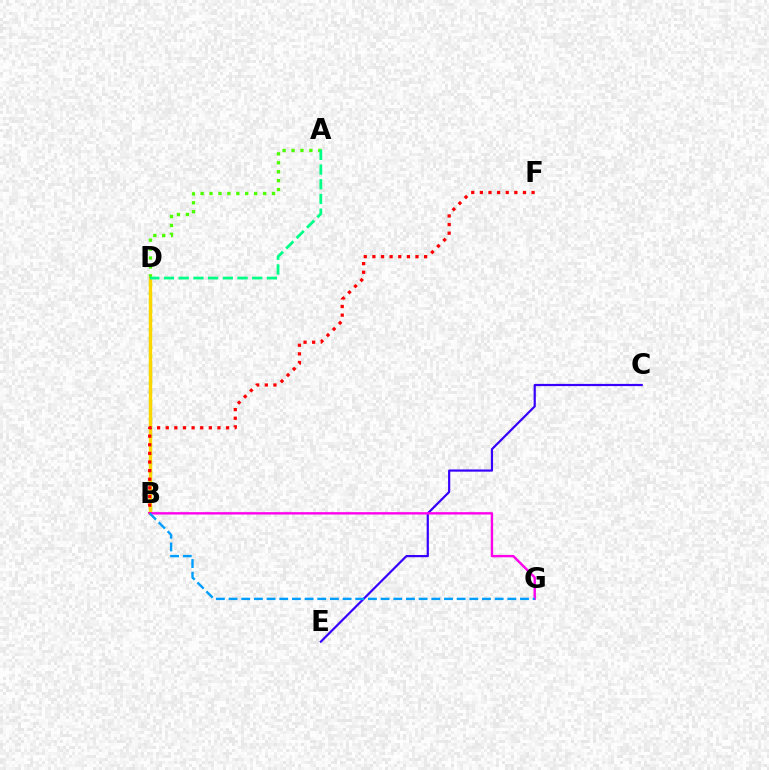{('A', 'B'): [{'color': '#4fff00', 'line_style': 'dotted', 'thickness': 2.43}], ('B', 'D'): [{'color': '#ffd500', 'line_style': 'solid', 'thickness': 2.41}], ('B', 'F'): [{'color': '#ff0000', 'line_style': 'dotted', 'thickness': 2.34}], ('C', 'E'): [{'color': '#3700ff', 'line_style': 'solid', 'thickness': 1.58}], ('B', 'G'): [{'color': '#ff00ed', 'line_style': 'solid', 'thickness': 1.71}, {'color': '#009eff', 'line_style': 'dashed', 'thickness': 1.72}], ('A', 'D'): [{'color': '#00ff86', 'line_style': 'dashed', 'thickness': 2.0}]}